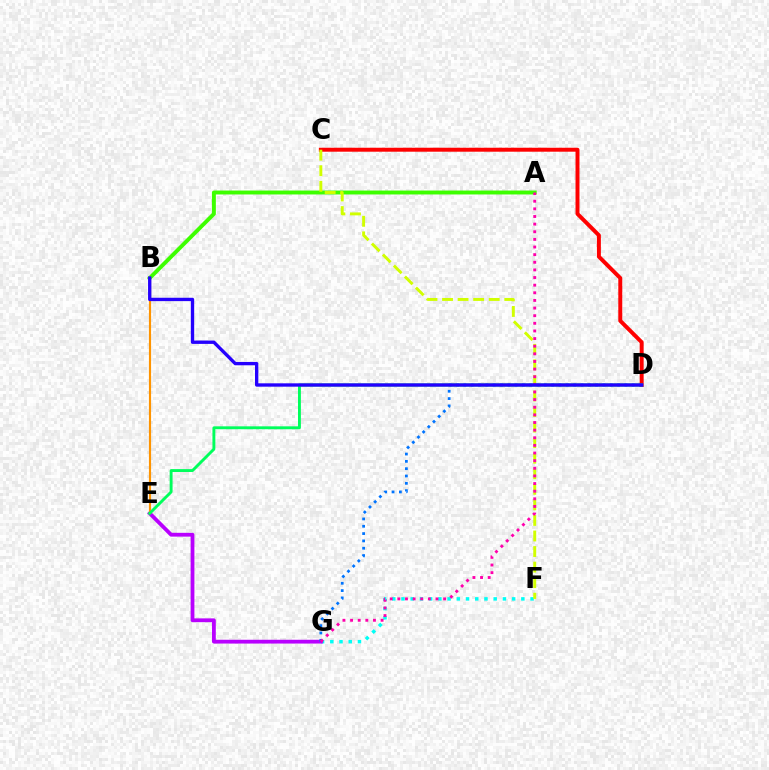{('C', 'D'): [{'color': '#ff0000', 'line_style': 'solid', 'thickness': 2.85}], ('F', 'G'): [{'color': '#00fff6', 'line_style': 'dotted', 'thickness': 2.51}], ('E', 'G'): [{'color': '#b900ff', 'line_style': 'solid', 'thickness': 2.74}], ('B', 'E'): [{'color': '#ff9400', 'line_style': 'solid', 'thickness': 1.55}], ('A', 'B'): [{'color': '#3dff00', 'line_style': 'solid', 'thickness': 2.82}], ('C', 'F'): [{'color': '#d1ff00', 'line_style': 'dashed', 'thickness': 2.11}], ('D', 'E'): [{'color': '#00ff5c', 'line_style': 'solid', 'thickness': 2.08}], ('D', 'G'): [{'color': '#0074ff', 'line_style': 'dotted', 'thickness': 1.99}], ('A', 'G'): [{'color': '#ff00ac', 'line_style': 'dotted', 'thickness': 2.07}], ('B', 'D'): [{'color': '#2500ff', 'line_style': 'solid', 'thickness': 2.41}]}